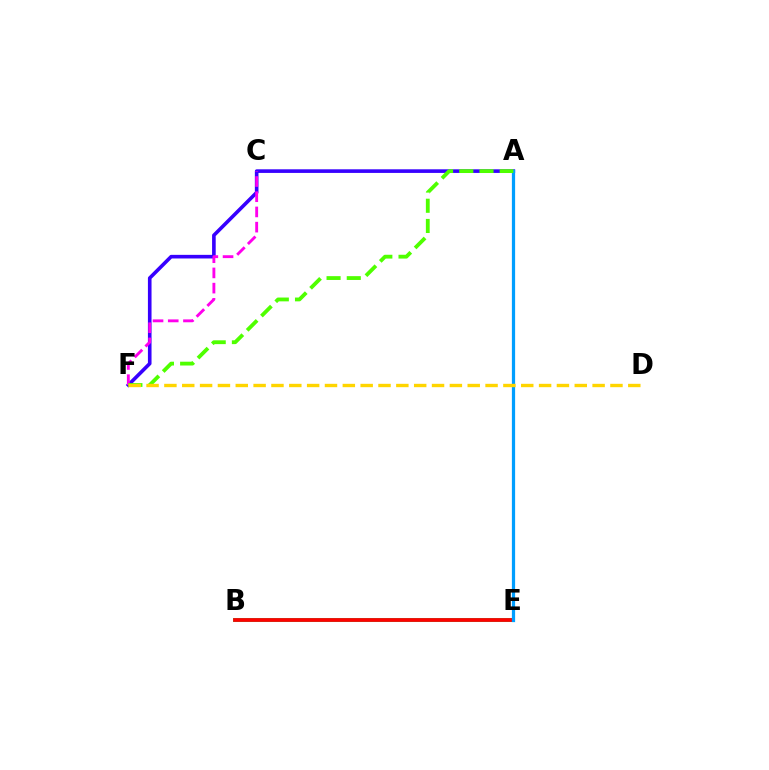{('A', 'F'): [{'color': '#3700ff', 'line_style': 'solid', 'thickness': 2.61}, {'color': '#4fff00', 'line_style': 'dashed', 'thickness': 2.75}], ('B', 'E'): [{'color': '#00ff86', 'line_style': 'solid', 'thickness': 2.89}, {'color': '#ff0000', 'line_style': 'solid', 'thickness': 2.7}], ('A', 'E'): [{'color': '#009eff', 'line_style': 'solid', 'thickness': 2.32}], ('C', 'F'): [{'color': '#ff00ed', 'line_style': 'dashed', 'thickness': 2.07}], ('D', 'F'): [{'color': '#ffd500', 'line_style': 'dashed', 'thickness': 2.42}]}